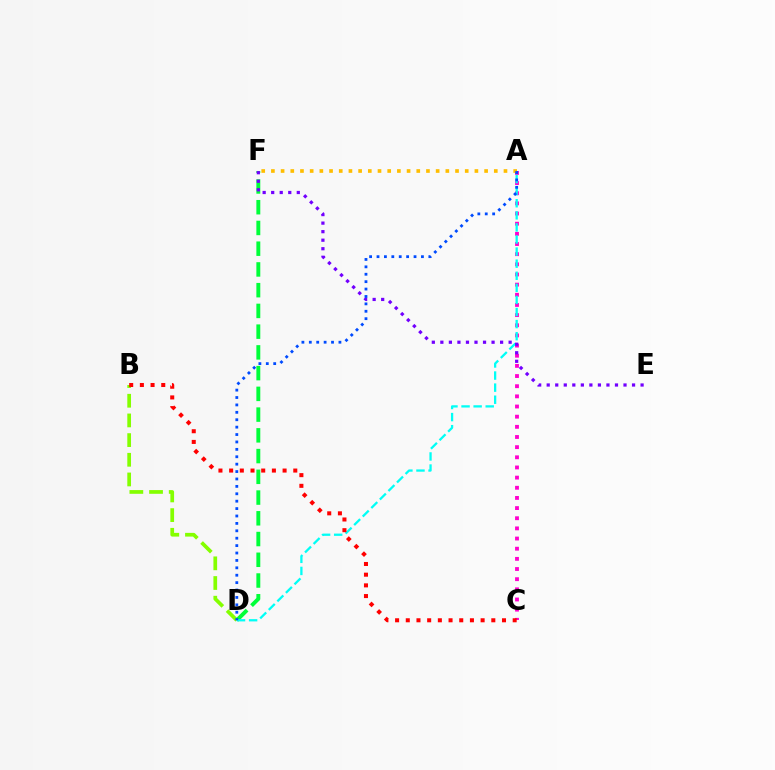{('B', 'D'): [{'color': '#84ff00', 'line_style': 'dashed', 'thickness': 2.67}], ('A', 'C'): [{'color': '#ff00cf', 'line_style': 'dotted', 'thickness': 2.76}], ('D', 'F'): [{'color': '#00ff39', 'line_style': 'dashed', 'thickness': 2.82}], ('A', 'D'): [{'color': '#00fff6', 'line_style': 'dashed', 'thickness': 1.64}, {'color': '#004bff', 'line_style': 'dotted', 'thickness': 2.01}], ('A', 'F'): [{'color': '#ffbd00', 'line_style': 'dotted', 'thickness': 2.63}], ('B', 'C'): [{'color': '#ff0000', 'line_style': 'dotted', 'thickness': 2.9}], ('E', 'F'): [{'color': '#7200ff', 'line_style': 'dotted', 'thickness': 2.32}]}